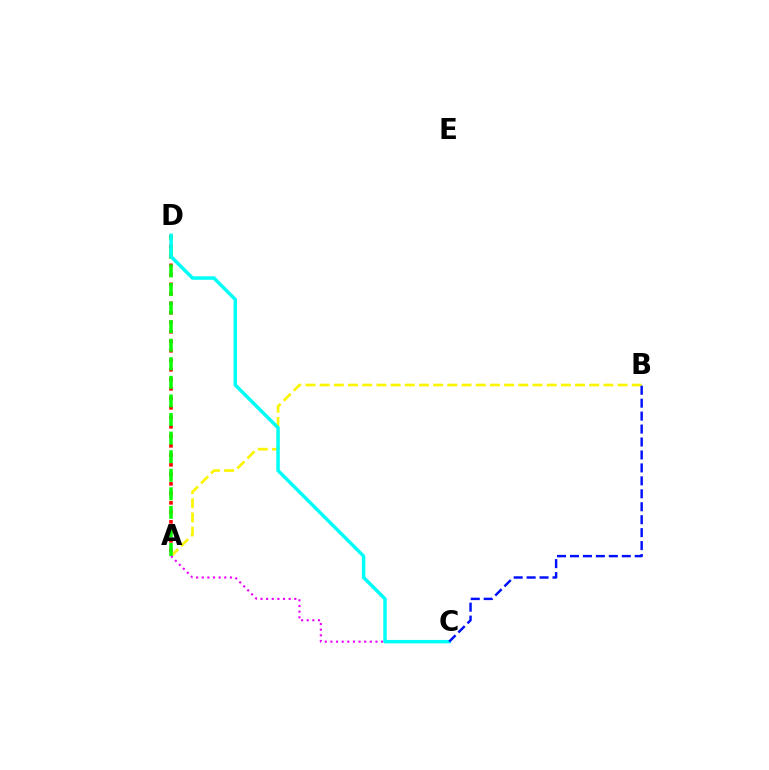{('A', 'D'): [{'color': '#ff0000', 'line_style': 'dotted', 'thickness': 2.58}, {'color': '#08ff00', 'line_style': 'dashed', 'thickness': 2.52}], ('A', 'B'): [{'color': '#fcf500', 'line_style': 'dashed', 'thickness': 1.93}], ('A', 'C'): [{'color': '#ee00ff', 'line_style': 'dotted', 'thickness': 1.53}], ('C', 'D'): [{'color': '#00fff6', 'line_style': 'solid', 'thickness': 2.49}], ('B', 'C'): [{'color': '#0010ff', 'line_style': 'dashed', 'thickness': 1.76}]}